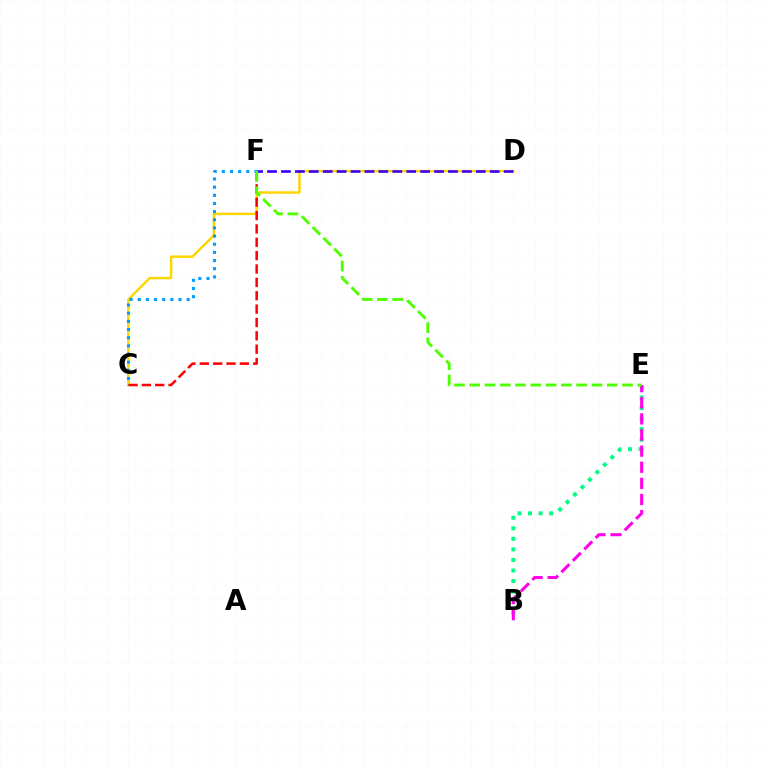{('C', 'D'): [{'color': '#ffd500', 'line_style': 'solid', 'thickness': 1.76}], ('D', 'F'): [{'color': '#3700ff', 'line_style': 'dashed', 'thickness': 1.89}], ('B', 'E'): [{'color': '#00ff86', 'line_style': 'dotted', 'thickness': 2.87}, {'color': '#ff00ed', 'line_style': 'dashed', 'thickness': 2.19}], ('C', 'F'): [{'color': '#ff0000', 'line_style': 'dashed', 'thickness': 1.82}, {'color': '#009eff', 'line_style': 'dotted', 'thickness': 2.22}], ('E', 'F'): [{'color': '#4fff00', 'line_style': 'dashed', 'thickness': 2.08}]}